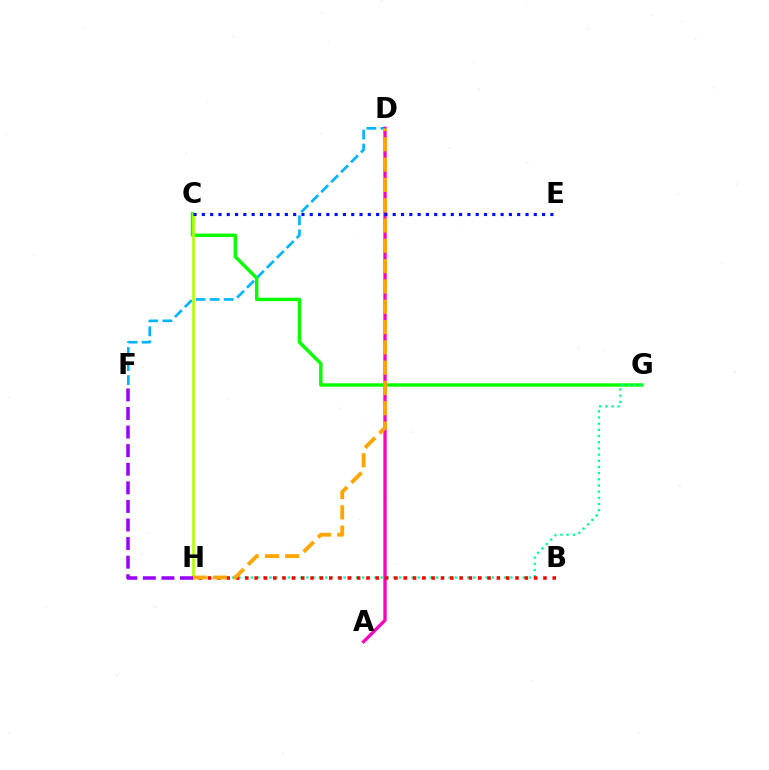{('D', 'F'): [{'color': '#00b5ff', 'line_style': 'dashed', 'thickness': 1.91}], ('C', 'G'): [{'color': '#08ff00', 'line_style': 'solid', 'thickness': 2.45}], ('A', 'D'): [{'color': '#ff00bd', 'line_style': 'solid', 'thickness': 2.37}], ('C', 'H'): [{'color': '#b3ff00', 'line_style': 'solid', 'thickness': 1.89}], ('G', 'H'): [{'color': '#00ff9d', 'line_style': 'dotted', 'thickness': 1.68}], ('B', 'H'): [{'color': '#ff0000', 'line_style': 'dotted', 'thickness': 2.53}], ('C', 'E'): [{'color': '#0010ff', 'line_style': 'dotted', 'thickness': 2.25}], ('D', 'H'): [{'color': '#ffa500', 'line_style': 'dashed', 'thickness': 2.76}], ('F', 'H'): [{'color': '#9b00ff', 'line_style': 'dashed', 'thickness': 2.52}]}